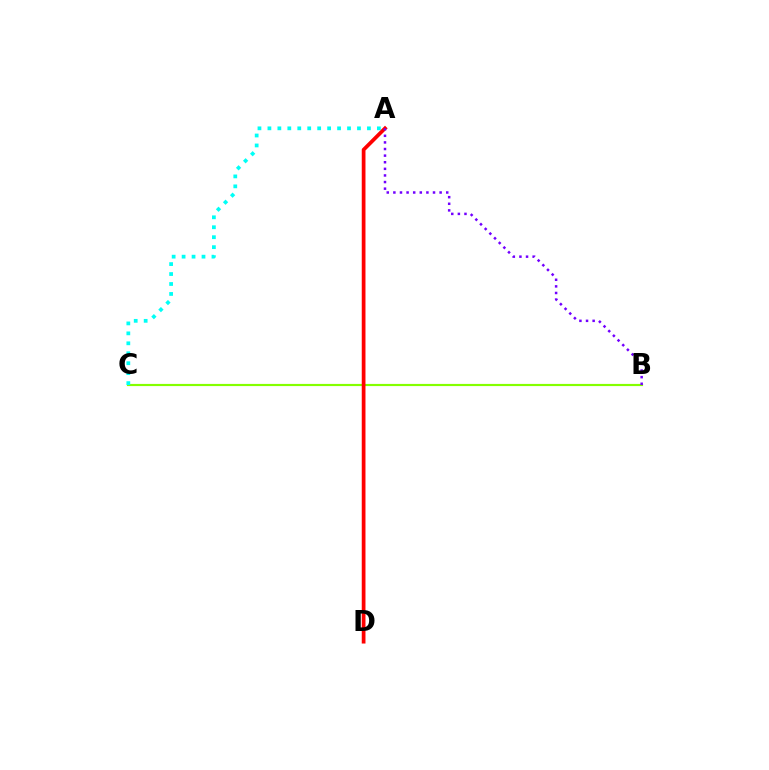{('B', 'C'): [{'color': '#84ff00', 'line_style': 'solid', 'thickness': 1.57}], ('A', 'D'): [{'color': '#ff0000', 'line_style': 'solid', 'thickness': 2.69}], ('A', 'B'): [{'color': '#7200ff', 'line_style': 'dotted', 'thickness': 1.8}], ('A', 'C'): [{'color': '#00fff6', 'line_style': 'dotted', 'thickness': 2.7}]}